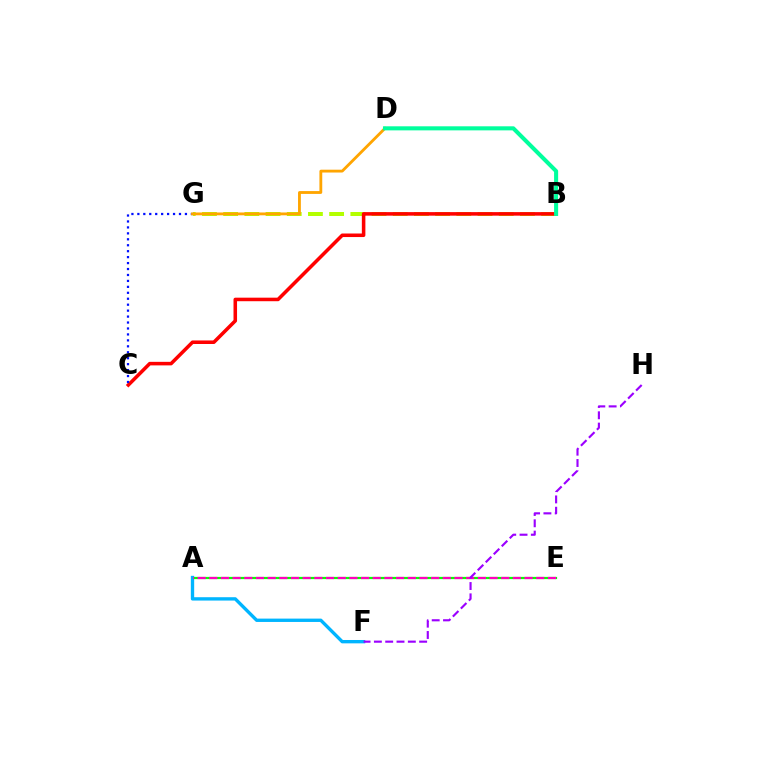{('A', 'E'): [{'color': '#08ff00', 'line_style': 'solid', 'thickness': 1.6}, {'color': '#ff00bd', 'line_style': 'dashed', 'thickness': 1.59}], ('A', 'F'): [{'color': '#00b5ff', 'line_style': 'solid', 'thickness': 2.41}], ('B', 'G'): [{'color': '#b3ff00', 'line_style': 'dashed', 'thickness': 2.88}], ('B', 'C'): [{'color': '#ff0000', 'line_style': 'solid', 'thickness': 2.55}], ('C', 'G'): [{'color': '#0010ff', 'line_style': 'dotted', 'thickness': 1.62}], ('D', 'G'): [{'color': '#ffa500', 'line_style': 'solid', 'thickness': 2.03}], ('F', 'H'): [{'color': '#9b00ff', 'line_style': 'dashed', 'thickness': 1.54}], ('B', 'D'): [{'color': '#00ff9d', 'line_style': 'solid', 'thickness': 2.93}]}